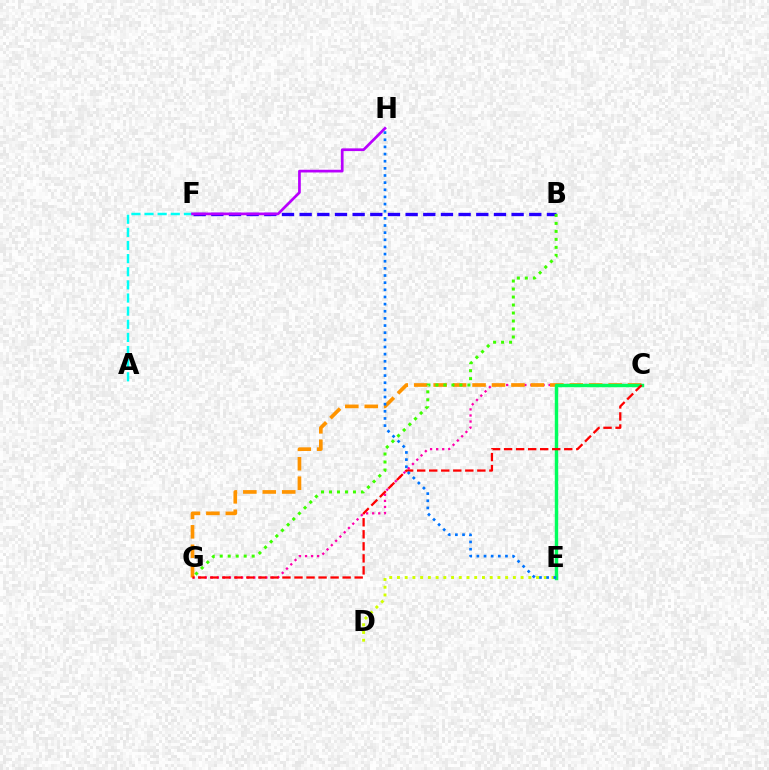{('C', 'G'): [{'color': '#ff00ac', 'line_style': 'dotted', 'thickness': 1.65}, {'color': '#ff9400', 'line_style': 'dashed', 'thickness': 2.64}, {'color': '#ff0000', 'line_style': 'dashed', 'thickness': 1.63}], ('A', 'F'): [{'color': '#00fff6', 'line_style': 'dashed', 'thickness': 1.78}], ('D', 'E'): [{'color': '#d1ff00', 'line_style': 'dotted', 'thickness': 2.1}], ('B', 'F'): [{'color': '#2500ff', 'line_style': 'dashed', 'thickness': 2.4}], ('C', 'E'): [{'color': '#00ff5c', 'line_style': 'solid', 'thickness': 2.48}], ('F', 'H'): [{'color': '#b900ff', 'line_style': 'solid', 'thickness': 1.95}], ('E', 'H'): [{'color': '#0074ff', 'line_style': 'dotted', 'thickness': 1.94}], ('B', 'G'): [{'color': '#3dff00', 'line_style': 'dotted', 'thickness': 2.17}]}